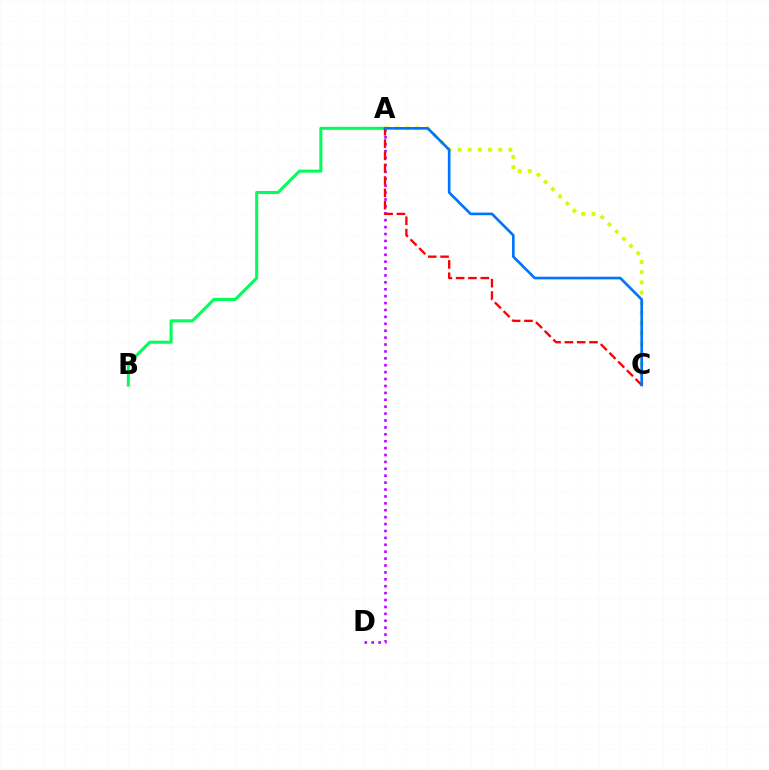{('A', 'D'): [{'color': '#b900ff', 'line_style': 'dotted', 'thickness': 1.88}], ('A', 'B'): [{'color': '#00ff5c', 'line_style': 'solid', 'thickness': 2.2}], ('A', 'C'): [{'color': '#d1ff00', 'line_style': 'dotted', 'thickness': 2.77}, {'color': '#ff0000', 'line_style': 'dashed', 'thickness': 1.67}, {'color': '#0074ff', 'line_style': 'solid', 'thickness': 1.9}]}